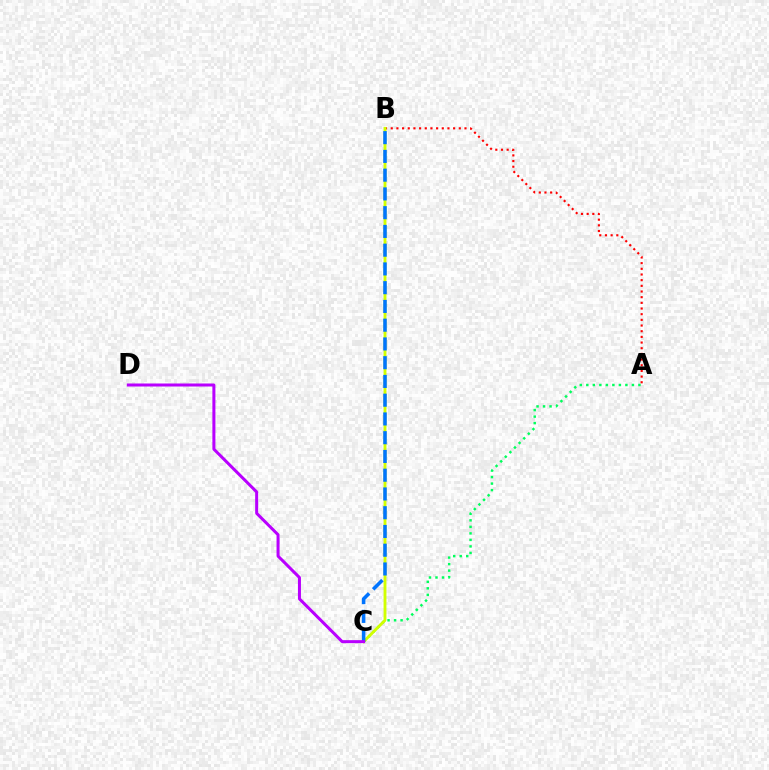{('A', 'C'): [{'color': '#00ff5c', 'line_style': 'dotted', 'thickness': 1.77}], ('A', 'B'): [{'color': '#ff0000', 'line_style': 'dotted', 'thickness': 1.54}], ('B', 'C'): [{'color': '#d1ff00', 'line_style': 'solid', 'thickness': 2.06}, {'color': '#0074ff', 'line_style': 'dashed', 'thickness': 2.55}], ('C', 'D'): [{'color': '#b900ff', 'line_style': 'solid', 'thickness': 2.17}]}